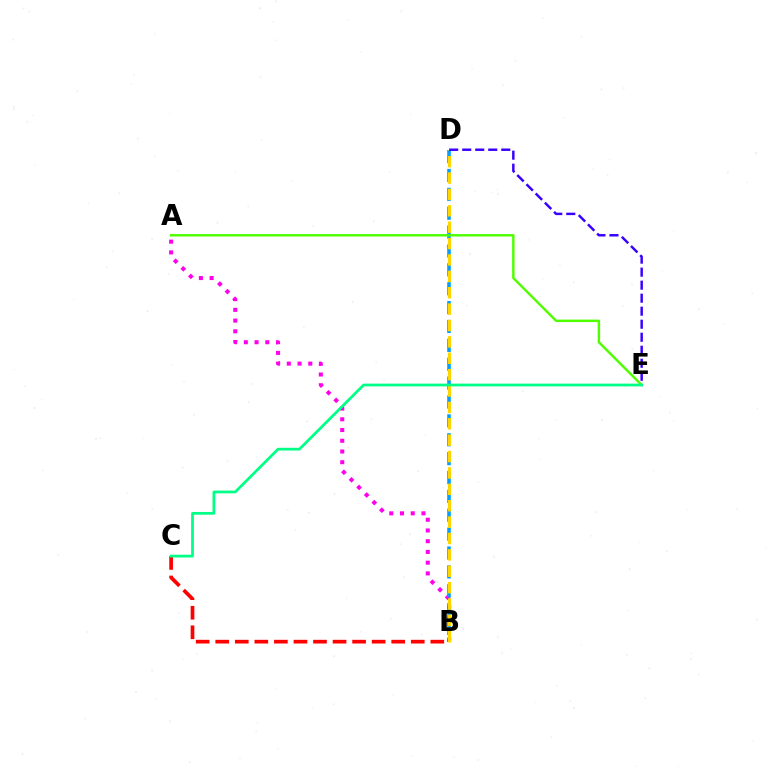{('A', 'B'): [{'color': '#ff00ed', 'line_style': 'dotted', 'thickness': 2.92}], ('B', 'D'): [{'color': '#009eff', 'line_style': 'dashed', 'thickness': 2.56}, {'color': '#ffd500', 'line_style': 'dashed', 'thickness': 2.23}], ('D', 'E'): [{'color': '#3700ff', 'line_style': 'dashed', 'thickness': 1.77}], ('A', 'E'): [{'color': '#4fff00', 'line_style': 'solid', 'thickness': 1.76}], ('B', 'C'): [{'color': '#ff0000', 'line_style': 'dashed', 'thickness': 2.66}], ('C', 'E'): [{'color': '#00ff86', 'line_style': 'solid', 'thickness': 1.98}]}